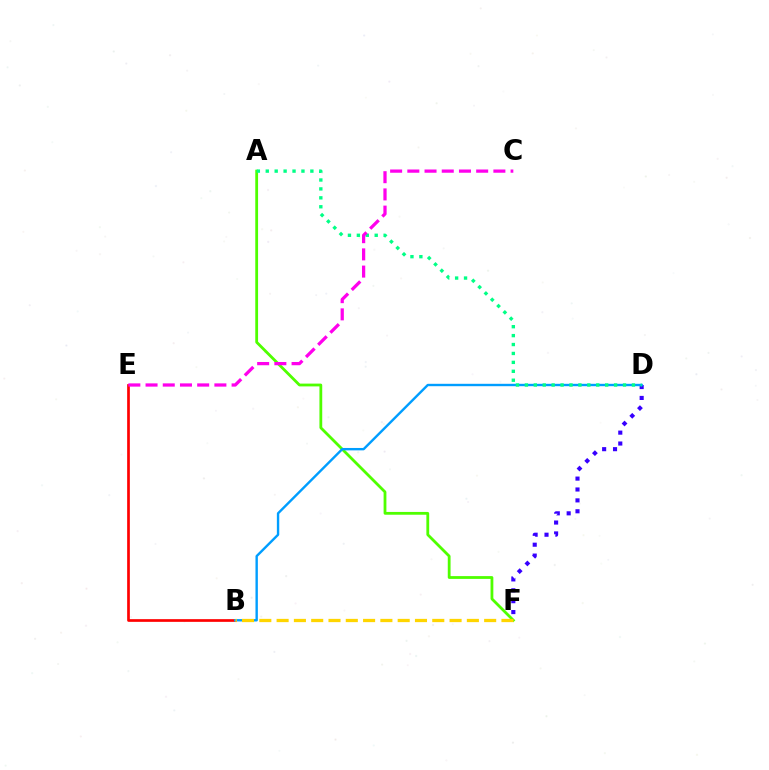{('D', 'F'): [{'color': '#3700ff', 'line_style': 'dotted', 'thickness': 2.96}], ('B', 'E'): [{'color': '#ff0000', 'line_style': 'solid', 'thickness': 1.94}], ('A', 'F'): [{'color': '#4fff00', 'line_style': 'solid', 'thickness': 2.01}], ('B', 'D'): [{'color': '#009eff', 'line_style': 'solid', 'thickness': 1.72}], ('A', 'D'): [{'color': '#00ff86', 'line_style': 'dotted', 'thickness': 2.42}], ('C', 'E'): [{'color': '#ff00ed', 'line_style': 'dashed', 'thickness': 2.34}], ('B', 'F'): [{'color': '#ffd500', 'line_style': 'dashed', 'thickness': 2.35}]}